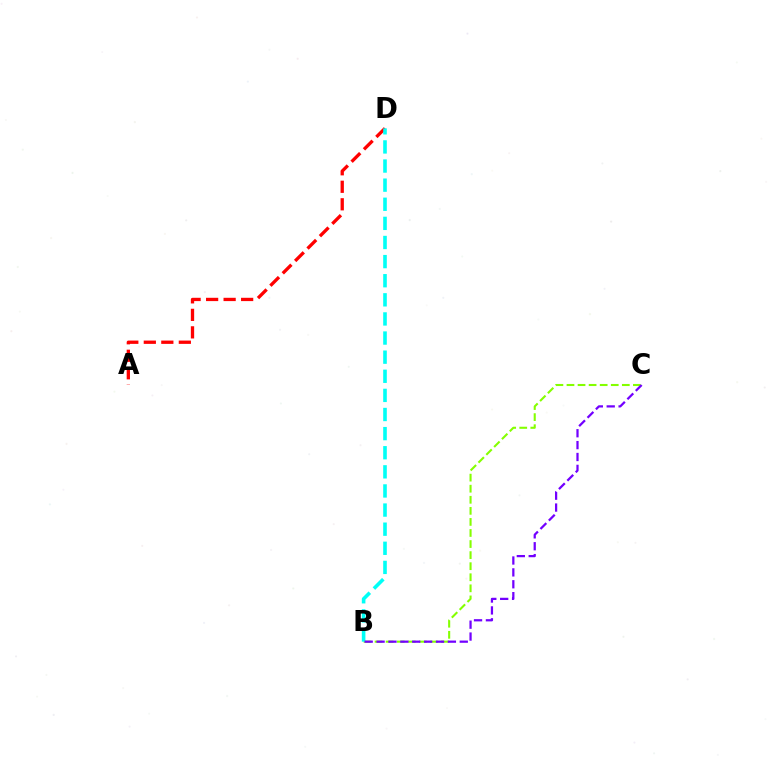{('A', 'D'): [{'color': '#ff0000', 'line_style': 'dashed', 'thickness': 2.38}], ('B', 'C'): [{'color': '#84ff00', 'line_style': 'dashed', 'thickness': 1.5}, {'color': '#7200ff', 'line_style': 'dashed', 'thickness': 1.61}], ('B', 'D'): [{'color': '#00fff6', 'line_style': 'dashed', 'thickness': 2.6}]}